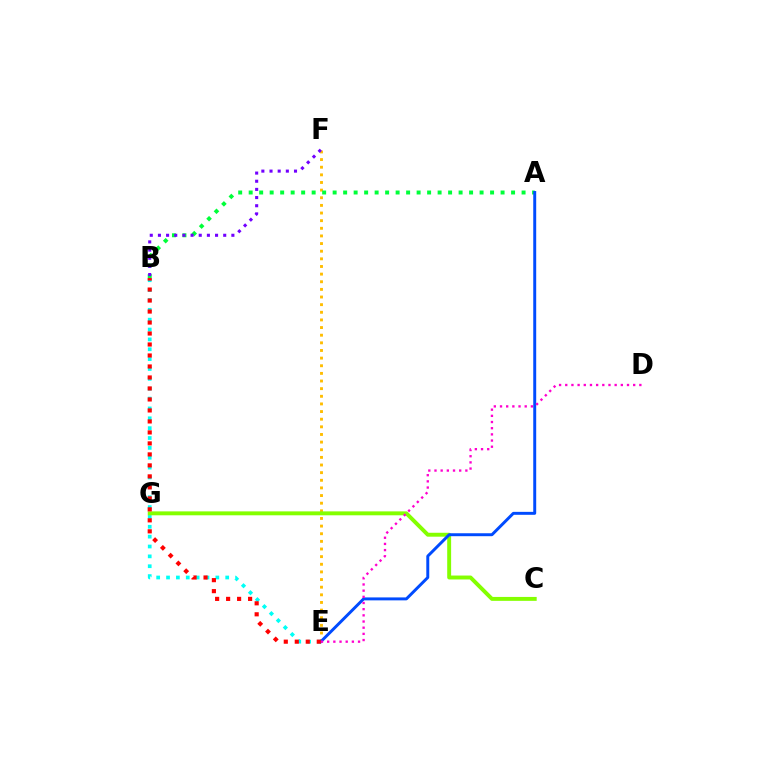{('E', 'F'): [{'color': '#ffbd00', 'line_style': 'dotted', 'thickness': 2.07}], ('B', 'E'): [{'color': '#00fff6', 'line_style': 'dotted', 'thickness': 2.68}, {'color': '#ff0000', 'line_style': 'dotted', 'thickness': 2.99}], ('A', 'B'): [{'color': '#00ff39', 'line_style': 'dotted', 'thickness': 2.85}], ('C', 'G'): [{'color': '#84ff00', 'line_style': 'solid', 'thickness': 2.82}], ('A', 'E'): [{'color': '#004bff', 'line_style': 'solid', 'thickness': 2.12}], ('B', 'F'): [{'color': '#7200ff', 'line_style': 'dotted', 'thickness': 2.22}], ('D', 'E'): [{'color': '#ff00cf', 'line_style': 'dotted', 'thickness': 1.68}]}